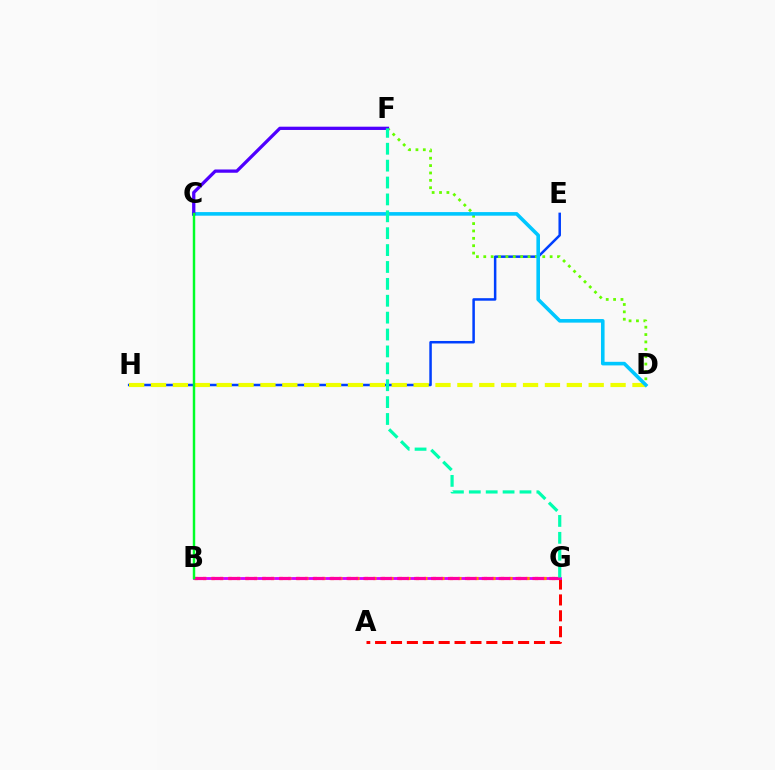{('A', 'G'): [{'color': '#ff0000', 'line_style': 'dashed', 'thickness': 2.16}], ('E', 'H'): [{'color': '#003fff', 'line_style': 'solid', 'thickness': 1.81}], ('D', 'F'): [{'color': '#66ff00', 'line_style': 'dotted', 'thickness': 2.0}], ('D', 'H'): [{'color': '#eeff00', 'line_style': 'dashed', 'thickness': 2.97}], ('C', 'D'): [{'color': '#00c7ff', 'line_style': 'solid', 'thickness': 2.59}], ('C', 'F'): [{'color': '#4f00ff', 'line_style': 'solid', 'thickness': 2.36}], ('B', 'G'): [{'color': '#d600ff', 'line_style': 'solid', 'thickness': 2.05}, {'color': '#ff8800', 'line_style': 'dotted', 'thickness': 2.31}, {'color': '#ff00a0', 'line_style': 'dashed', 'thickness': 2.3}], ('F', 'G'): [{'color': '#00ffaf', 'line_style': 'dashed', 'thickness': 2.29}], ('B', 'C'): [{'color': '#00ff27', 'line_style': 'solid', 'thickness': 1.76}]}